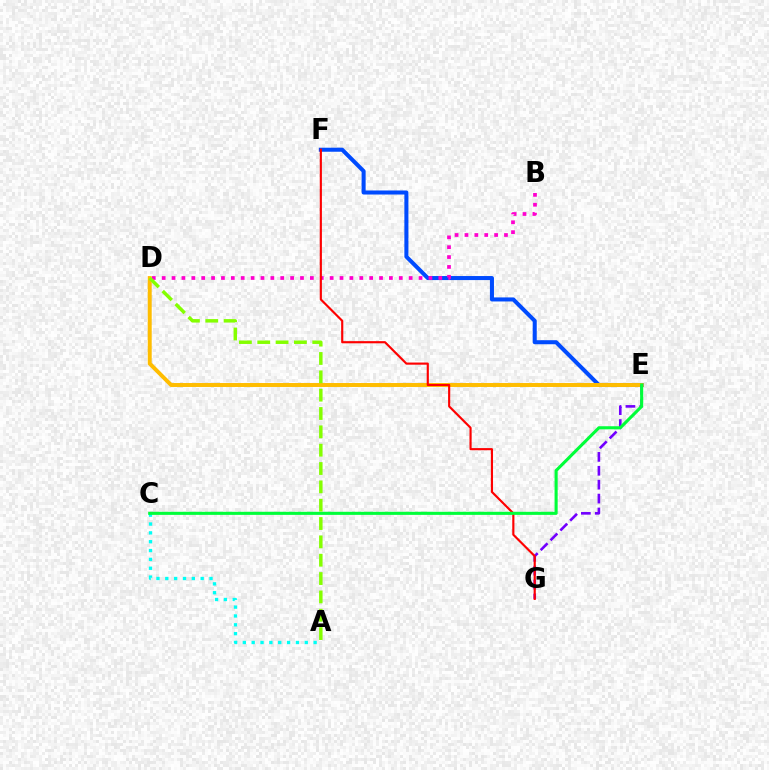{('E', 'F'): [{'color': '#004bff', 'line_style': 'solid', 'thickness': 2.91}], ('B', 'D'): [{'color': '#ff00cf', 'line_style': 'dotted', 'thickness': 2.68}], ('D', 'E'): [{'color': '#ffbd00', 'line_style': 'solid', 'thickness': 2.85}], ('E', 'G'): [{'color': '#7200ff', 'line_style': 'dashed', 'thickness': 1.89}], ('F', 'G'): [{'color': '#ff0000', 'line_style': 'solid', 'thickness': 1.55}], ('A', 'C'): [{'color': '#00fff6', 'line_style': 'dotted', 'thickness': 2.4}], ('C', 'E'): [{'color': '#00ff39', 'line_style': 'solid', 'thickness': 2.22}], ('A', 'D'): [{'color': '#84ff00', 'line_style': 'dashed', 'thickness': 2.49}]}